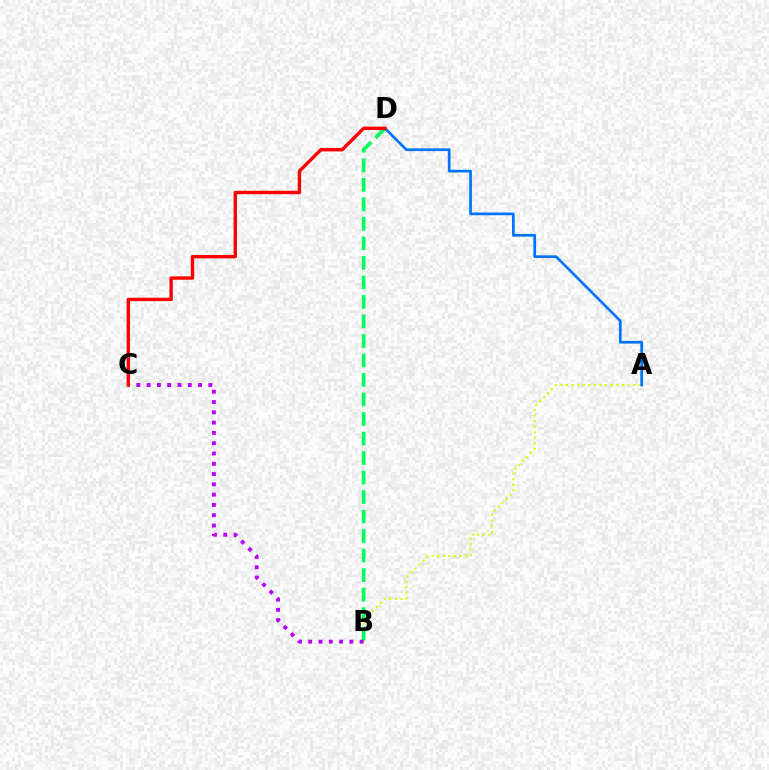{('A', 'B'): [{'color': '#d1ff00', 'line_style': 'dotted', 'thickness': 1.52}], ('B', 'D'): [{'color': '#00ff5c', 'line_style': 'dashed', 'thickness': 2.65}], ('A', 'D'): [{'color': '#0074ff', 'line_style': 'solid', 'thickness': 1.94}], ('B', 'C'): [{'color': '#b900ff', 'line_style': 'dotted', 'thickness': 2.8}], ('C', 'D'): [{'color': '#ff0000', 'line_style': 'solid', 'thickness': 2.43}]}